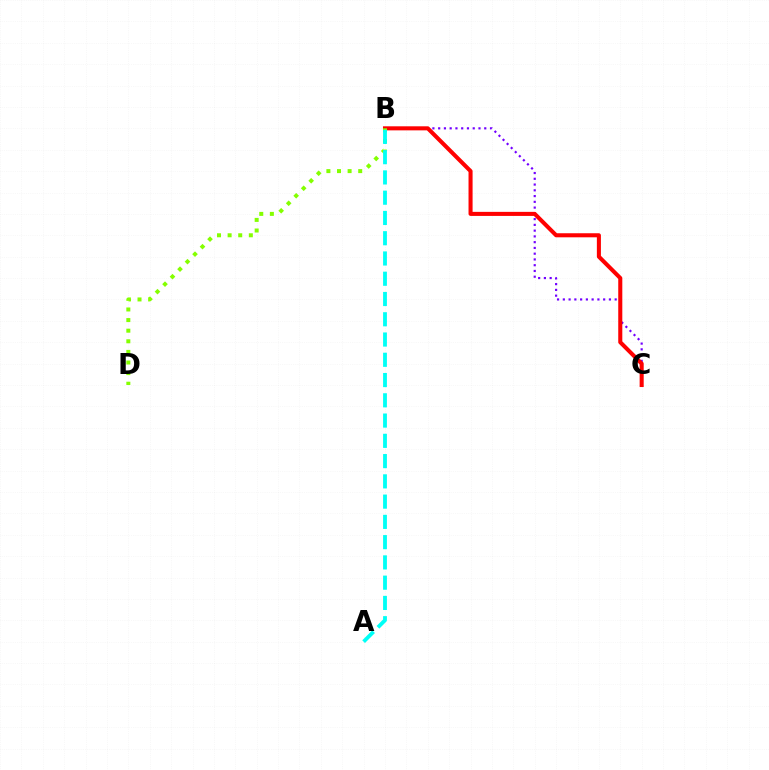{('B', 'C'): [{'color': '#7200ff', 'line_style': 'dotted', 'thickness': 1.57}, {'color': '#ff0000', 'line_style': 'solid', 'thickness': 2.92}], ('B', 'D'): [{'color': '#84ff00', 'line_style': 'dotted', 'thickness': 2.88}], ('A', 'B'): [{'color': '#00fff6', 'line_style': 'dashed', 'thickness': 2.75}]}